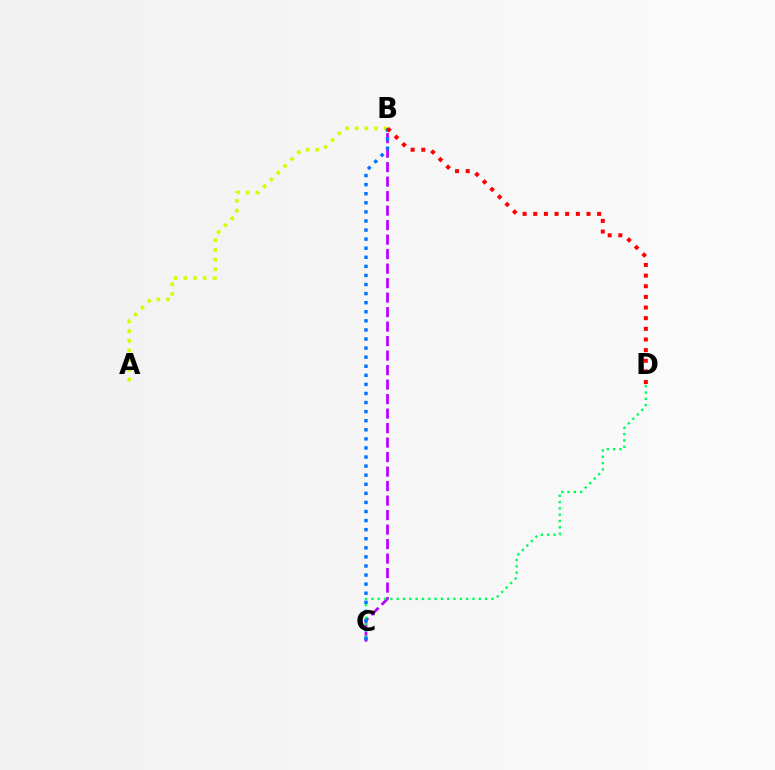{('B', 'C'): [{'color': '#b900ff', 'line_style': 'dashed', 'thickness': 1.97}, {'color': '#0074ff', 'line_style': 'dotted', 'thickness': 2.47}], ('A', 'B'): [{'color': '#d1ff00', 'line_style': 'dotted', 'thickness': 2.63}], ('C', 'D'): [{'color': '#00ff5c', 'line_style': 'dotted', 'thickness': 1.72}], ('B', 'D'): [{'color': '#ff0000', 'line_style': 'dotted', 'thickness': 2.89}]}